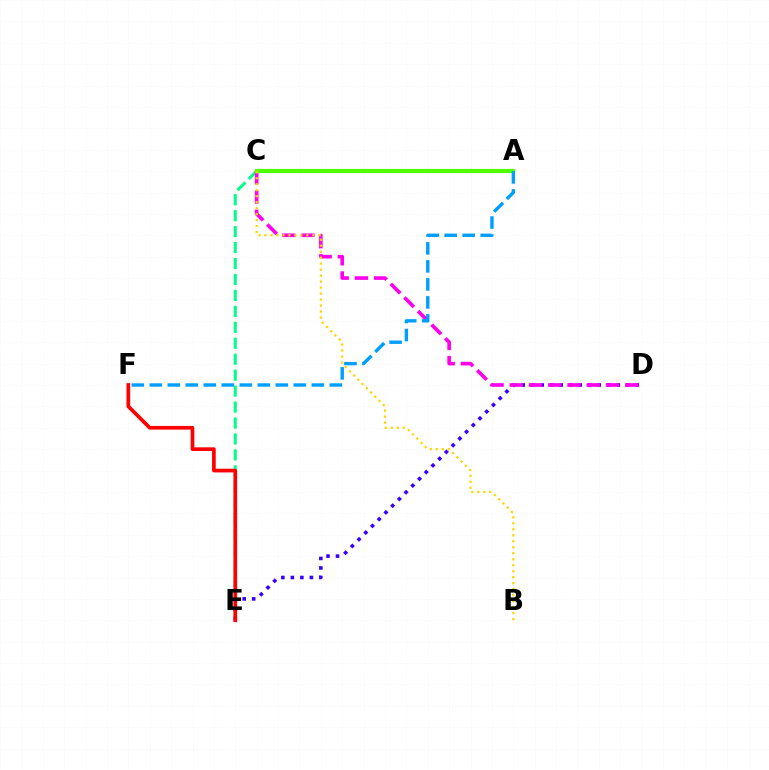{('C', 'E'): [{'color': '#00ff86', 'line_style': 'dashed', 'thickness': 2.17}], ('D', 'E'): [{'color': '#3700ff', 'line_style': 'dotted', 'thickness': 2.58}], ('E', 'F'): [{'color': '#ff0000', 'line_style': 'solid', 'thickness': 2.66}], ('C', 'D'): [{'color': '#ff00ed', 'line_style': 'dashed', 'thickness': 2.61}], ('A', 'C'): [{'color': '#4fff00', 'line_style': 'solid', 'thickness': 3.0}], ('B', 'C'): [{'color': '#ffd500', 'line_style': 'dotted', 'thickness': 1.63}], ('A', 'F'): [{'color': '#009eff', 'line_style': 'dashed', 'thickness': 2.45}]}